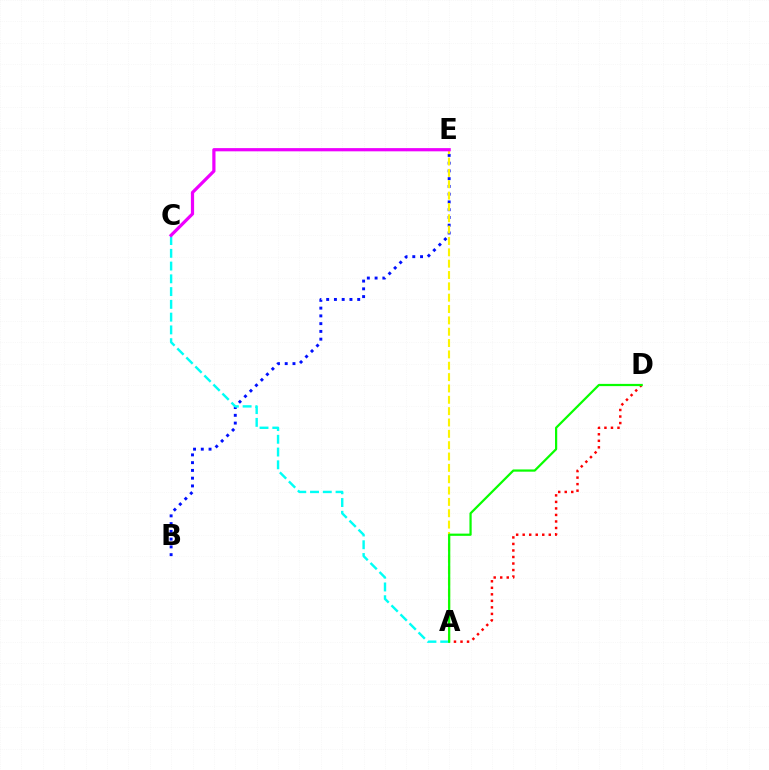{('B', 'E'): [{'color': '#0010ff', 'line_style': 'dotted', 'thickness': 2.11}], ('A', 'E'): [{'color': '#fcf500', 'line_style': 'dashed', 'thickness': 1.54}], ('A', 'C'): [{'color': '#00fff6', 'line_style': 'dashed', 'thickness': 1.73}], ('A', 'D'): [{'color': '#ff0000', 'line_style': 'dotted', 'thickness': 1.77}, {'color': '#08ff00', 'line_style': 'solid', 'thickness': 1.6}], ('C', 'E'): [{'color': '#ee00ff', 'line_style': 'solid', 'thickness': 2.31}]}